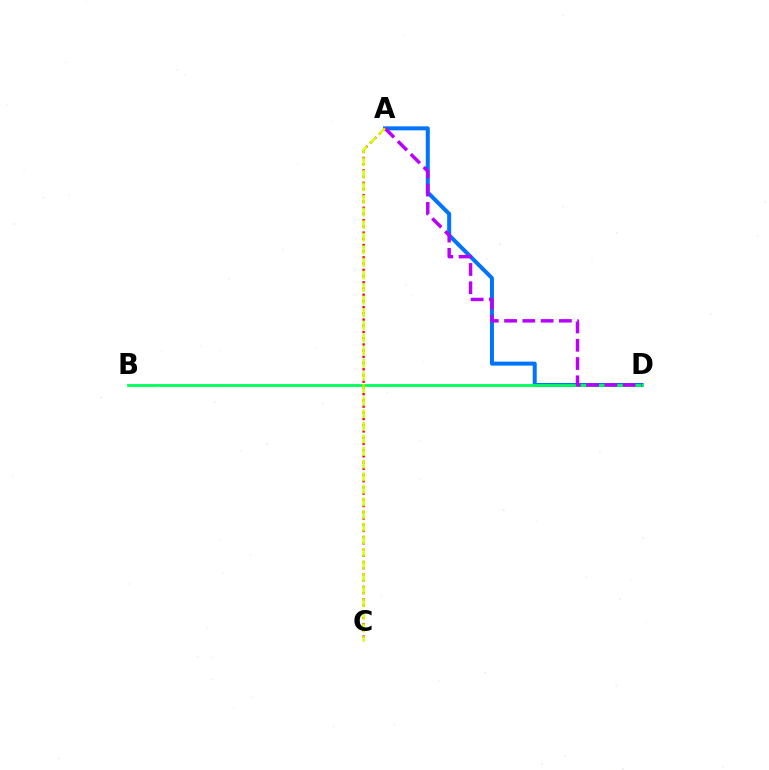{('A', 'D'): [{'color': '#0074ff', 'line_style': 'solid', 'thickness': 2.88}, {'color': '#b900ff', 'line_style': 'dashed', 'thickness': 2.48}], ('B', 'D'): [{'color': '#00ff5c', 'line_style': 'solid', 'thickness': 2.02}], ('A', 'C'): [{'color': '#ff0000', 'line_style': 'dotted', 'thickness': 1.69}, {'color': '#d1ff00', 'line_style': 'dashed', 'thickness': 1.71}]}